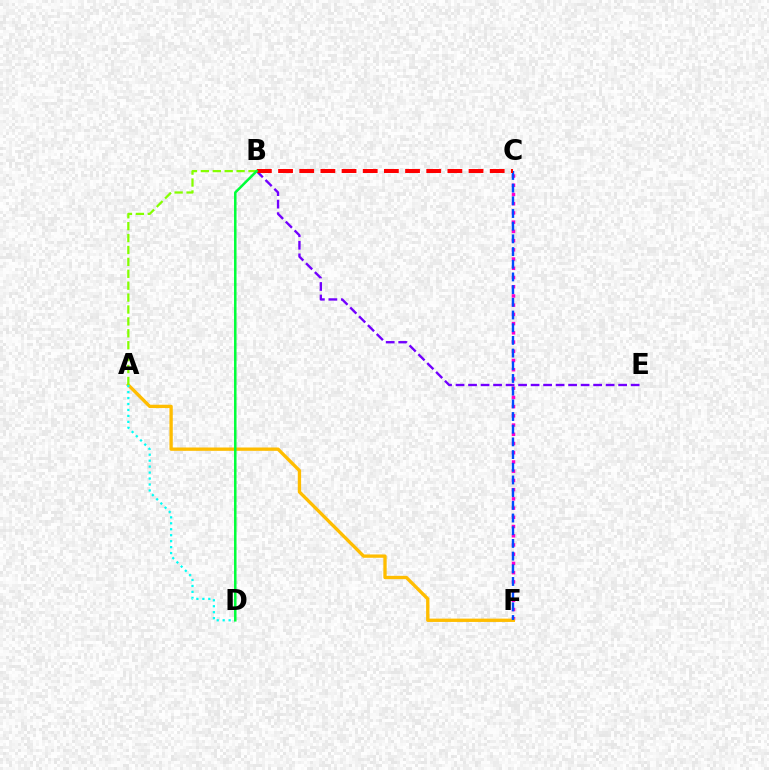{('B', 'E'): [{'color': '#7200ff', 'line_style': 'dashed', 'thickness': 1.7}], ('C', 'F'): [{'color': '#ff00cf', 'line_style': 'dotted', 'thickness': 2.51}, {'color': '#004bff', 'line_style': 'dashed', 'thickness': 1.72}], ('A', 'F'): [{'color': '#ffbd00', 'line_style': 'solid', 'thickness': 2.39}], ('A', 'B'): [{'color': '#84ff00', 'line_style': 'dashed', 'thickness': 1.62}], ('A', 'D'): [{'color': '#00fff6', 'line_style': 'dotted', 'thickness': 1.62}], ('B', 'C'): [{'color': '#ff0000', 'line_style': 'dashed', 'thickness': 2.88}], ('B', 'D'): [{'color': '#00ff39', 'line_style': 'solid', 'thickness': 1.8}]}